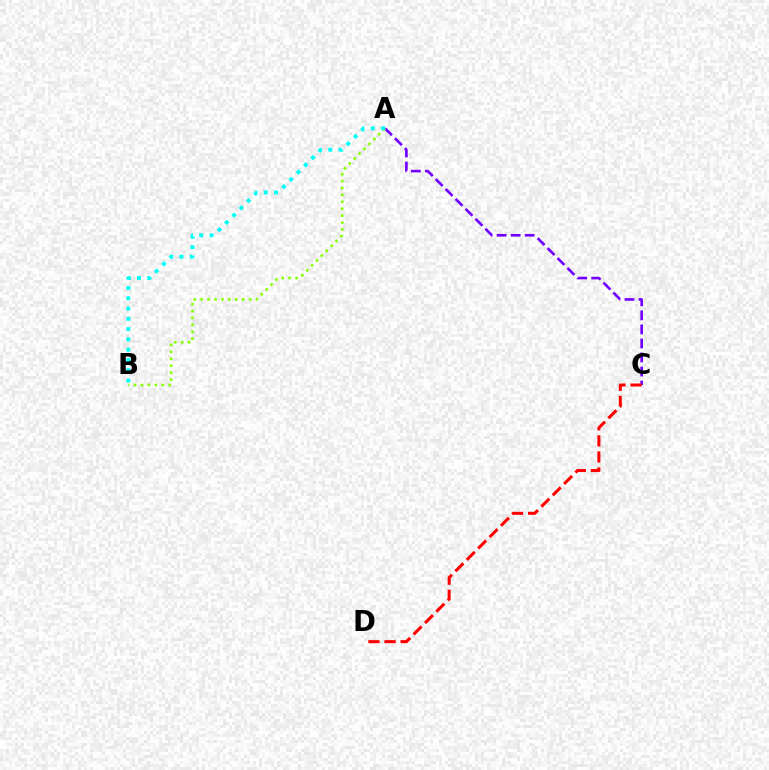{('A', 'C'): [{'color': '#7200ff', 'line_style': 'dashed', 'thickness': 1.91}], ('C', 'D'): [{'color': '#ff0000', 'line_style': 'dashed', 'thickness': 2.19}], ('A', 'B'): [{'color': '#84ff00', 'line_style': 'dotted', 'thickness': 1.88}, {'color': '#00fff6', 'line_style': 'dotted', 'thickness': 2.79}]}